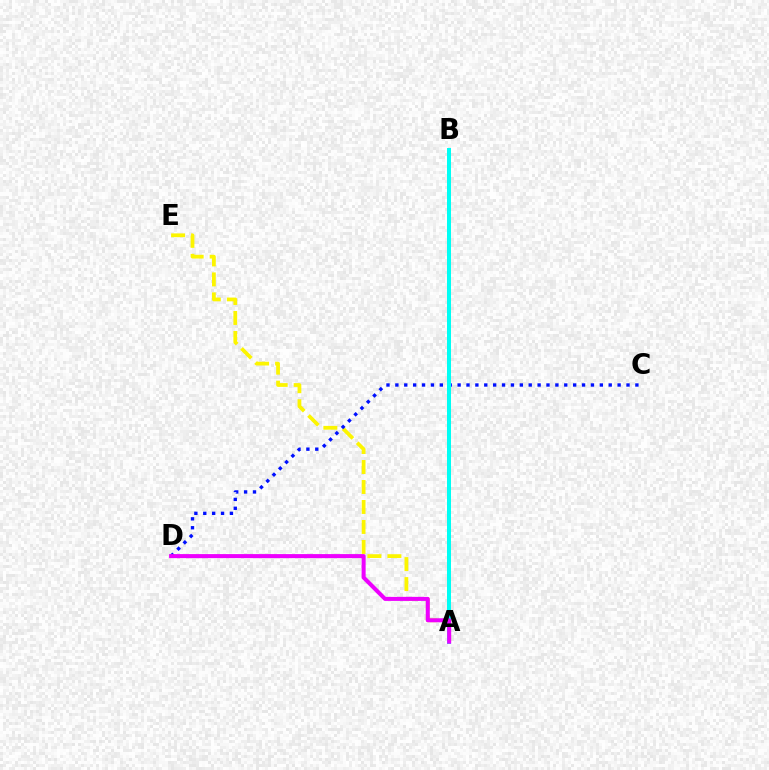{('A', 'E'): [{'color': '#fcf500', 'line_style': 'dashed', 'thickness': 2.71}], ('A', 'B'): [{'color': '#ff0000', 'line_style': 'dashed', 'thickness': 2.64}, {'color': '#08ff00', 'line_style': 'dashed', 'thickness': 2.75}, {'color': '#00fff6', 'line_style': 'solid', 'thickness': 2.87}], ('C', 'D'): [{'color': '#0010ff', 'line_style': 'dotted', 'thickness': 2.42}], ('A', 'D'): [{'color': '#ee00ff', 'line_style': 'solid', 'thickness': 2.91}]}